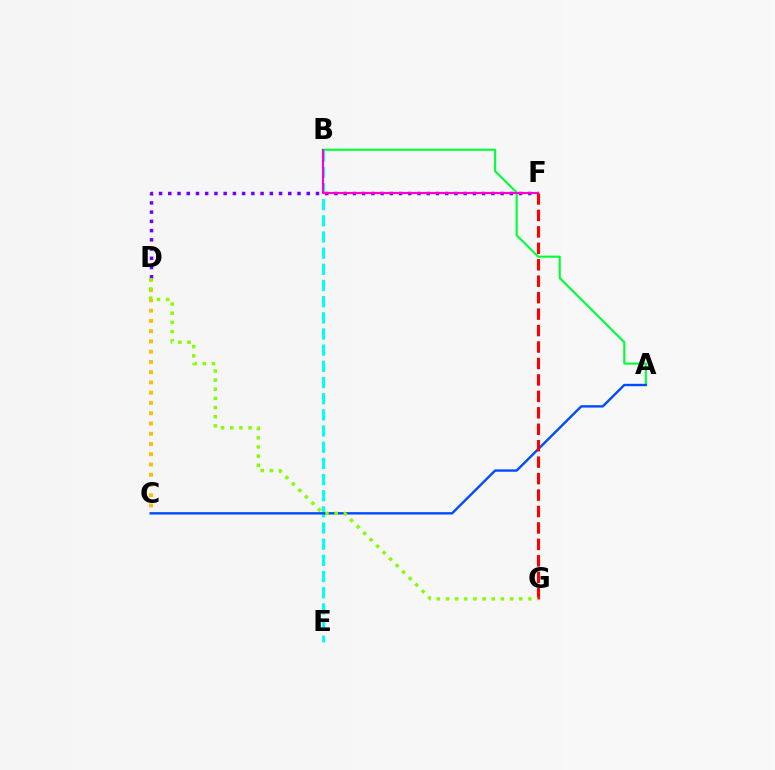{('C', 'D'): [{'color': '#ffbd00', 'line_style': 'dotted', 'thickness': 2.79}], ('B', 'E'): [{'color': '#00fff6', 'line_style': 'dashed', 'thickness': 2.2}], ('A', 'B'): [{'color': '#00ff39', 'line_style': 'solid', 'thickness': 1.53}], ('A', 'C'): [{'color': '#004bff', 'line_style': 'solid', 'thickness': 1.72}], ('D', 'F'): [{'color': '#7200ff', 'line_style': 'dotted', 'thickness': 2.51}], ('B', 'F'): [{'color': '#ff00cf', 'line_style': 'solid', 'thickness': 1.5}], ('F', 'G'): [{'color': '#ff0000', 'line_style': 'dashed', 'thickness': 2.23}], ('D', 'G'): [{'color': '#84ff00', 'line_style': 'dotted', 'thickness': 2.49}]}